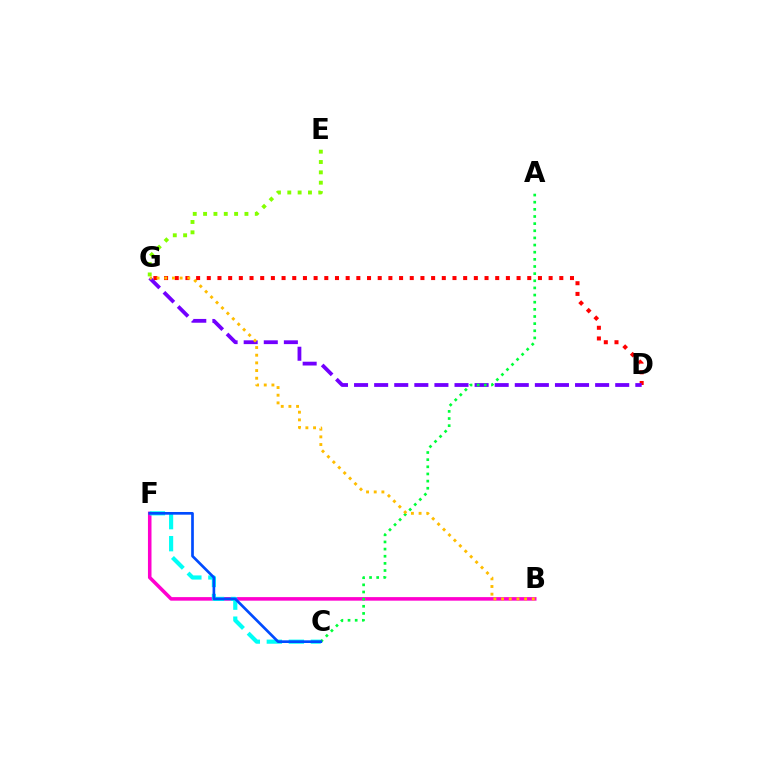{('B', 'F'): [{'color': '#ff00cf', 'line_style': 'solid', 'thickness': 2.55}], ('D', 'G'): [{'color': '#ff0000', 'line_style': 'dotted', 'thickness': 2.9}, {'color': '#7200ff', 'line_style': 'dashed', 'thickness': 2.73}], ('E', 'G'): [{'color': '#84ff00', 'line_style': 'dotted', 'thickness': 2.81}], ('C', 'F'): [{'color': '#00fff6', 'line_style': 'dashed', 'thickness': 2.99}, {'color': '#004bff', 'line_style': 'solid', 'thickness': 1.93}], ('A', 'C'): [{'color': '#00ff39', 'line_style': 'dotted', 'thickness': 1.94}], ('B', 'G'): [{'color': '#ffbd00', 'line_style': 'dotted', 'thickness': 2.09}]}